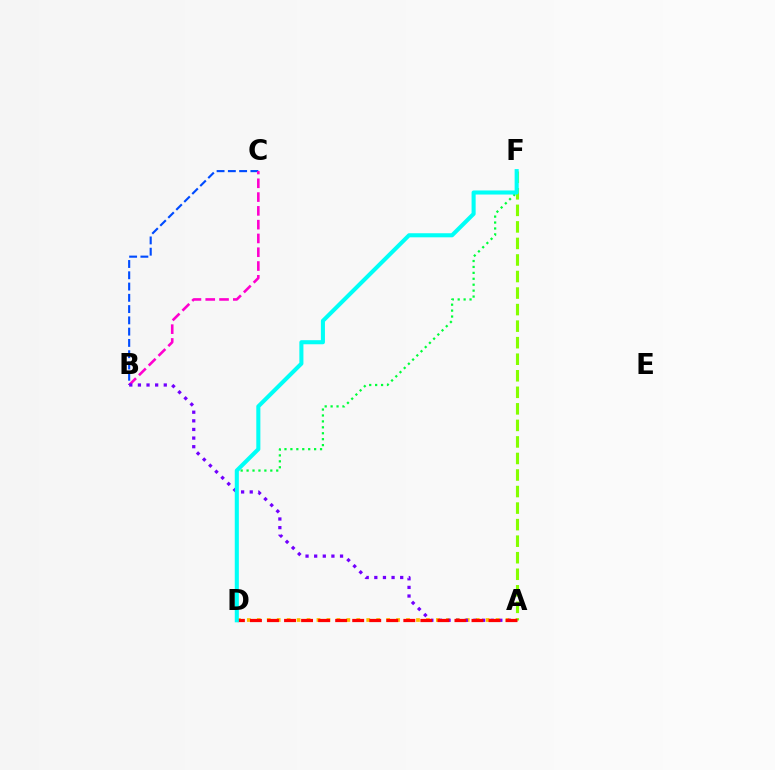{('A', 'F'): [{'color': '#84ff00', 'line_style': 'dashed', 'thickness': 2.25}], ('B', 'C'): [{'color': '#004bff', 'line_style': 'dashed', 'thickness': 1.53}, {'color': '#ff00cf', 'line_style': 'dashed', 'thickness': 1.87}], ('D', 'F'): [{'color': '#00ff39', 'line_style': 'dotted', 'thickness': 1.61}, {'color': '#00fff6', 'line_style': 'solid', 'thickness': 2.93}], ('A', 'D'): [{'color': '#ffbd00', 'line_style': 'dotted', 'thickness': 2.7}, {'color': '#ff0000', 'line_style': 'dashed', 'thickness': 2.31}], ('A', 'B'): [{'color': '#7200ff', 'line_style': 'dotted', 'thickness': 2.34}]}